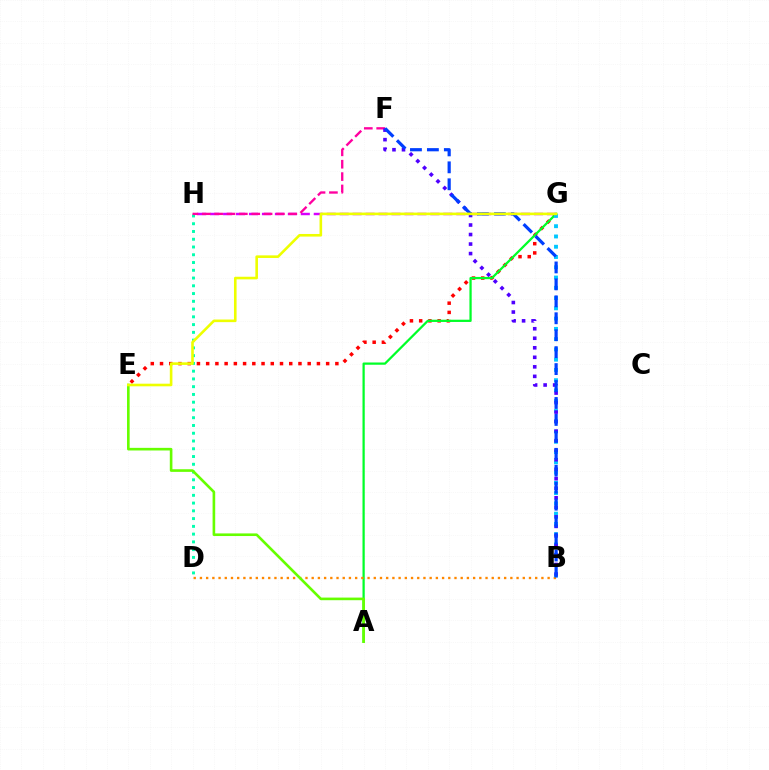{('G', 'H'): [{'color': '#d600ff', 'line_style': 'dashed', 'thickness': 1.76}], ('D', 'H'): [{'color': '#00ffaf', 'line_style': 'dotted', 'thickness': 2.11}], ('E', 'G'): [{'color': '#ff0000', 'line_style': 'dotted', 'thickness': 2.51}, {'color': '#eeff00', 'line_style': 'solid', 'thickness': 1.88}], ('F', 'H'): [{'color': '#ff00a0', 'line_style': 'dashed', 'thickness': 1.68}], ('A', 'G'): [{'color': '#00ff27', 'line_style': 'solid', 'thickness': 1.62}], ('B', 'D'): [{'color': '#ff8800', 'line_style': 'dotted', 'thickness': 1.69}], ('B', 'G'): [{'color': '#00c7ff', 'line_style': 'dotted', 'thickness': 2.79}], ('B', 'F'): [{'color': '#4f00ff', 'line_style': 'dotted', 'thickness': 2.59}, {'color': '#003fff', 'line_style': 'dashed', 'thickness': 2.3}], ('A', 'E'): [{'color': '#66ff00', 'line_style': 'solid', 'thickness': 1.89}]}